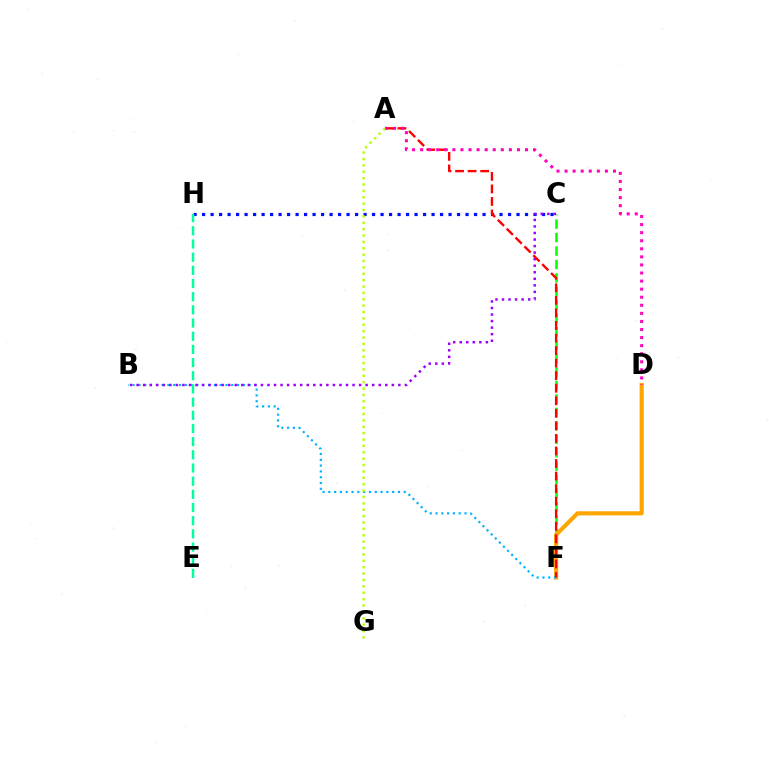{('C', 'F'): [{'color': '#08ff00', 'line_style': 'dashed', 'thickness': 1.83}], ('D', 'F'): [{'color': '#ffa500', 'line_style': 'solid', 'thickness': 2.96}], ('B', 'F'): [{'color': '#00b5ff', 'line_style': 'dotted', 'thickness': 1.58}], ('C', 'H'): [{'color': '#0010ff', 'line_style': 'dotted', 'thickness': 2.31}], ('E', 'H'): [{'color': '#00ff9d', 'line_style': 'dashed', 'thickness': 1.79}], ('A', 'F'): [{'color': '#ff0000', 'line_style': 'dashed', 'thickness': 1.7}], ('B', 'C'): [{'color': '#9b00ff', 'line_style': 'dotted', 'thickness': 1.78}], ('A', 'D'): [{'color': '#ff00bd', 'line_style': 'dotted', 'thickness': 2.19}], ('A', 'G'): [{'color': '#b3ff00', 'line_style': 'dotted', 'thickness': 1.73}]}